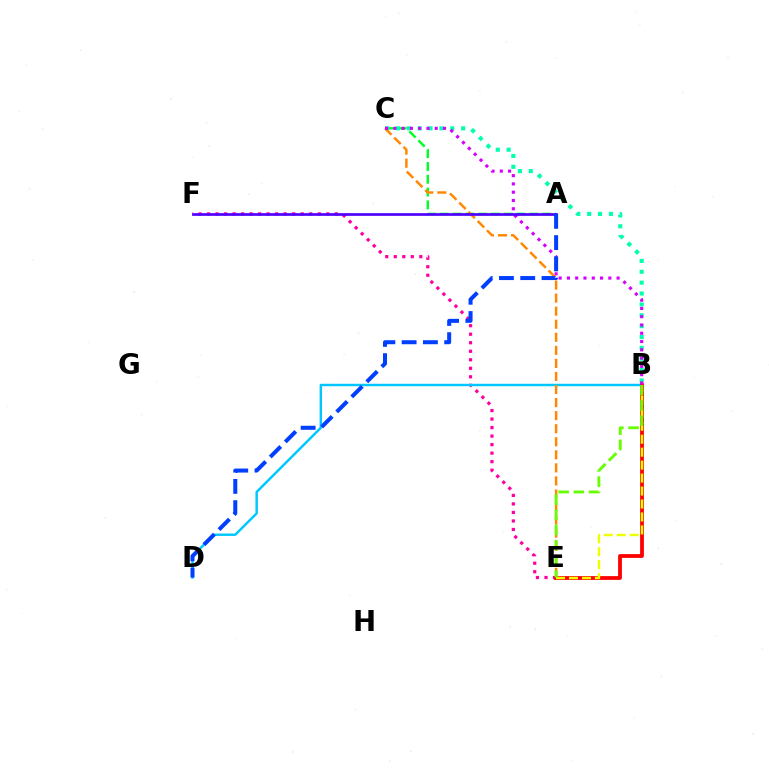{('E', 'F'): [{'color': '#ff00a0', 'line_style': 'dotted', 'thickness': 2.31}], ('B', 'D'): [{'color': '#00c7ff', 'line_style': 'solid', 'thickness': 1.76}], ('A', 'C'): [{'color': '#00ff27', 'line_style': 'dashed', 'thickness': 1.74}], ('B', 'E'): [{'color': '#ff0000', 'line_style': 'solid', 'thickness': 2.72}, {'color': '#eeff00', 'line_style': 'dashed', 'thickness': 1.76}, {'color': '#66ff00', 'line_style': 'dashed', 'thickness': 2.06}], ('B', 'C'): [{'color': '#00ffaf', 'line_style': 'dotted', 'thickness': 2.95}, {'color': '#d600ff', 'line_style': 'dotted', 'thickness': 2.25}], ('C', 'E'): [{'color': '#ff8800', 'line_style': 'dashed', 'thickness': 1.77}], ('A', 'F'): [{'color': '#4f00ff', 'line_style': 'solid', 'thickness': 1.95}], ('A', 'D'): [{'color': '#003fff', 'line_style': 'dashed', 'thickness': 2.89}]}